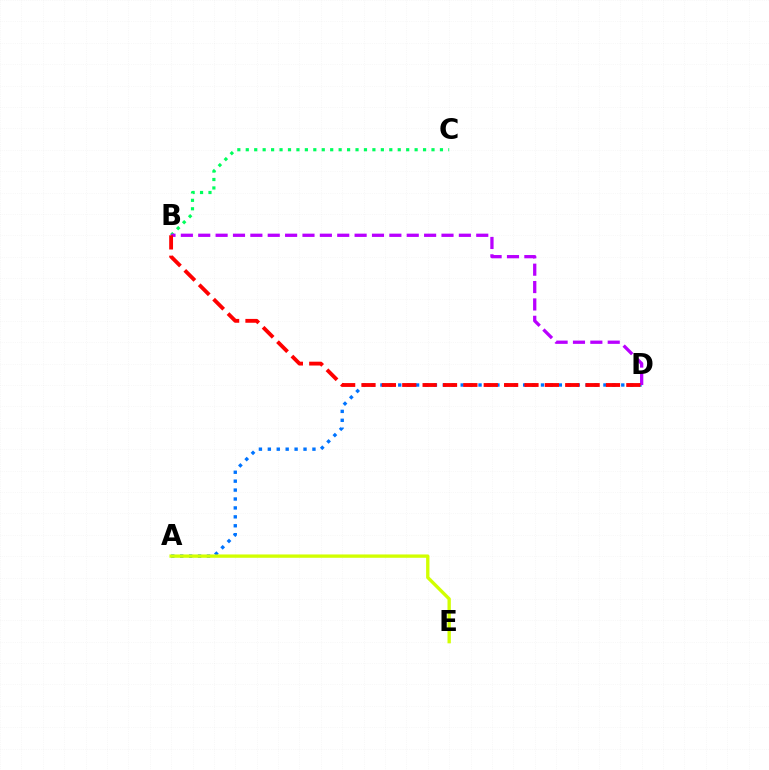{('A', 'D'): [{'color': '#0074ff', 'line_style': 'dotted', 'thickness': 2.42}], ('B', 'C'): [{'color': '#00ff5c', 'line_style': 'dotted', 'thickness': 2.29}], ('B', 'D'): [{'color': '#b900ff', 'line_style': 'dashed', 'thickness': 2.36}, {'color': '#ff0000', 'line_style': 'dashed', 'thickness': 2.77}], ('A', 'E'): [{'color': '#d1ff00', 'line_style': 'solid', 'thickness': 2.4}]}